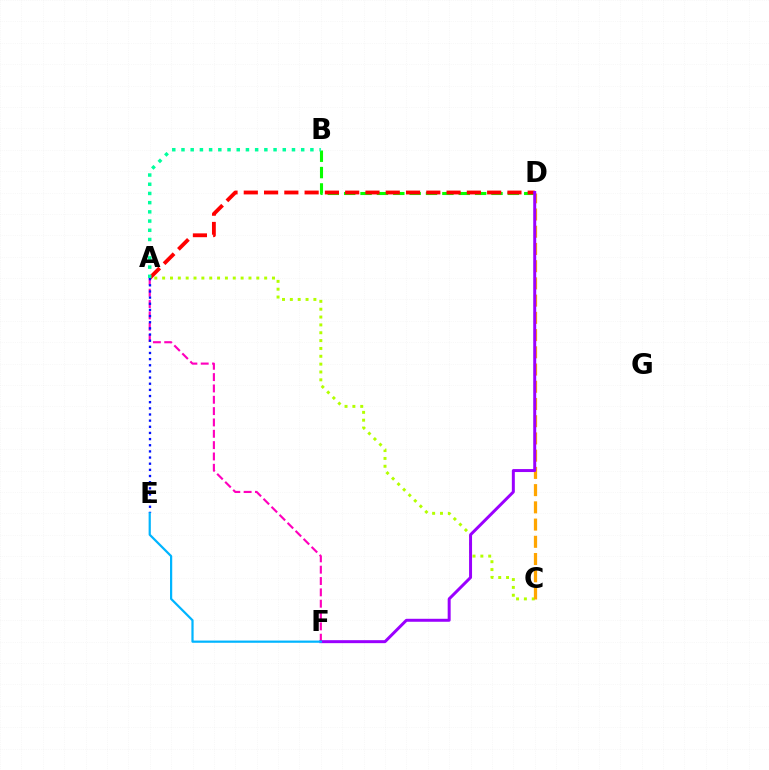{('B', 'D'): [{'color': '#08ff00', 'line_style': 'dashed', 'thickness': 2.22}], ('A', 'D'): [{'color': '#ff0000', 'line_style': 'dashed', 'thickness': 2.76}], ('A', 'C'): [{'color': '#b3ff00', 'line_style': 'dotted', 'thickness': 2.13}], ('C', 'D'): [{'color': '#ffa500', 'line_style': 'dashed', 'thickness': 2.34}], ('A', 'B'): [{'color': '#00ff9d', 'line_style': 'dotted', 'thickness': 2.5}], ('A', 'F'): [{'color': '#ff00bd', 'line_style': 'dashed', 'thickness': 1.54}], ('A', 'E'): [{'color': '#0010ff', 'line_style': 'dotted', 'thickness': 1.67}], ('D', 'F'): [{'color': '#9b00ff', 'line_style': 'solid', 'thickness': 2.14}], ('E', 'F'): [{'color': '#00b5ff', 'line_style': 'solid', 'thickness': 1.6}]}